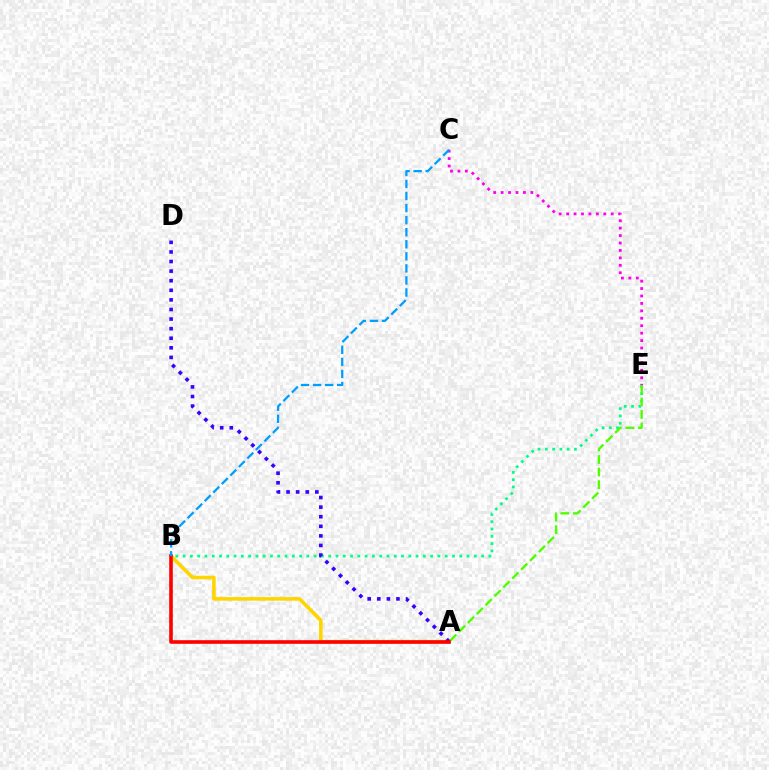{('A', 'B'): [{'color': '#ffd500', 'line_style': 'solid', 'thickness': 2.57}, {'color': '#ff0000', 'line_style': 'solid', 'thickness': 2.6}], ('B', 'E'): [{'color': '#00ff86', 'line_style': 'dotted', 'thickness': 1.98}], ('A', 'D'): [{'color': '#3700ff', 'line_style': 'dotted', 'thickness': 2.61}], ('A', 'E'): [{'color': '#4fff00', 'line_style': 'dashed', 'thickness': 1.7}], ('C', 'E'): [{'color': '#ff00ed', 'line_style': 'dotted', 'thickness': 2.02}], ('B', 'C'): [{'color': '#009eff', 'line_style': 'dashed', 'thickness': 1.64}]}